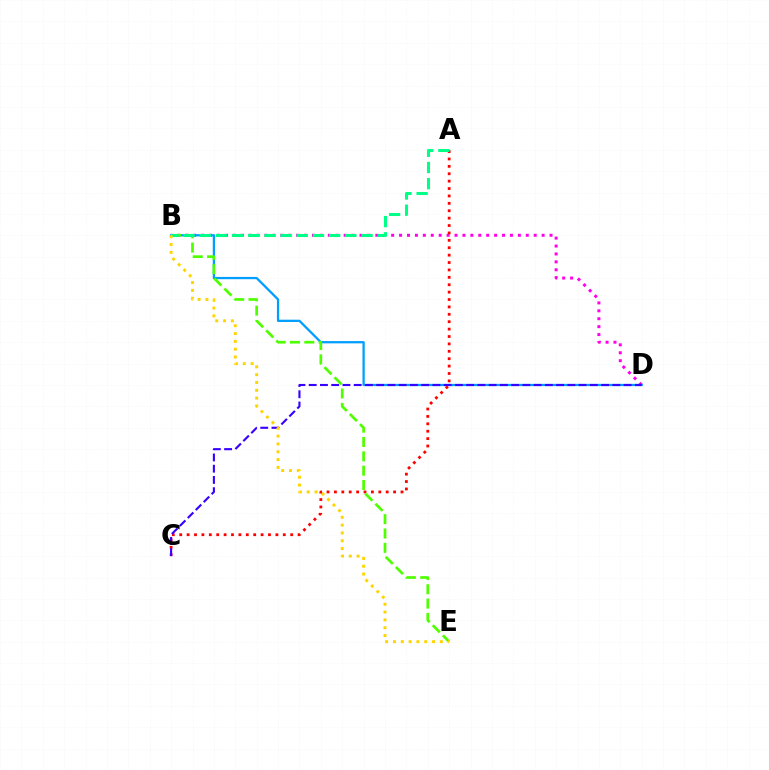{('B', 'D'): [{'color': '#ff00ed', 'line_style': 'dotted', 'thickness': 2.15}, {'color': '#009eff', 'line_style': 'solid', 'thickness': 1.63}], ('A', 'C'): [{'color': '#ff0000', 'line_style': 'dotted', 'thickness': 2.01}], ('B', 'E'): [{'color': '#4fff00', 'line_style': 'dashed', 'thickness': 1.95}, {'color': '#ffd500', 'line_style': 'dotted', 'thickness': 2.12}], ('A', 'B'): [{'color': '#00ff86', 'line_style': 'dashed', 'thickness': 2.2}], ('C', 'D'): [{'color': '#3700ff', 'line_style': 'dashed', 'thickness': 1.53}]}